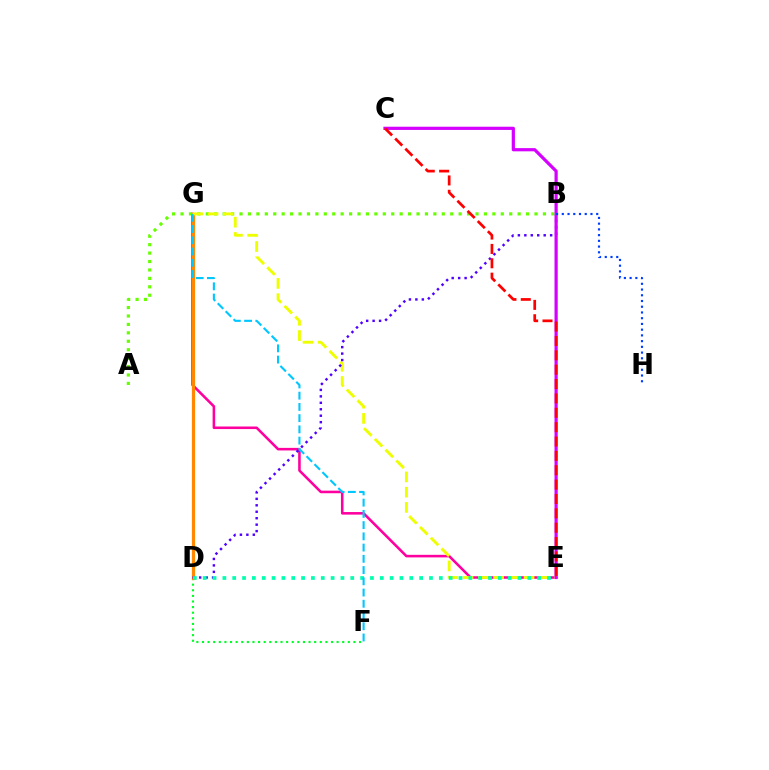{('E', 'G'): [{'color': '#ff00a0', 'line_style': 'solid', 'thickness': 1.85}, {'color': '#eeff00', 'line_style': 'dashed', 'thickness': 2.07}], ('A', 'B'): [{'color': '#66ff00', 'line_style': 'dotted', 'thickness': 2.29}], ('D', 'F'): [{'color': '#00ff27', 'line_style': 'dotted', 'thickness': 1.52}], ('D', 'G'): [{'color': '#ff8800', 'line_style': 'solid', 'thickness': 2.3}], ('B', 'D'): [{'color': '#4f00ff', 'line_style': 'dotted', 'thickness': 1.75}], ('D', 'E'): [{'color': '#00ffaf', 'line_style': 'dotted', 'thickness': 2.67}], ('F', 'G'): [{'color': '#00c7ff', 'line_style': 'dashed', 'thickness': 1.53}], ('C', 'E'): [{'color': '#d600ff', 'line_style': 'solid', 'thickness': 2.31}, {'color': '#ff0000', 'line_style': 'dashed', 'thickness': 1.95}], ('B', 'H'): [{'color': '#003fff', 'line_style': 'dotted', 'thickness': 1.56}]}